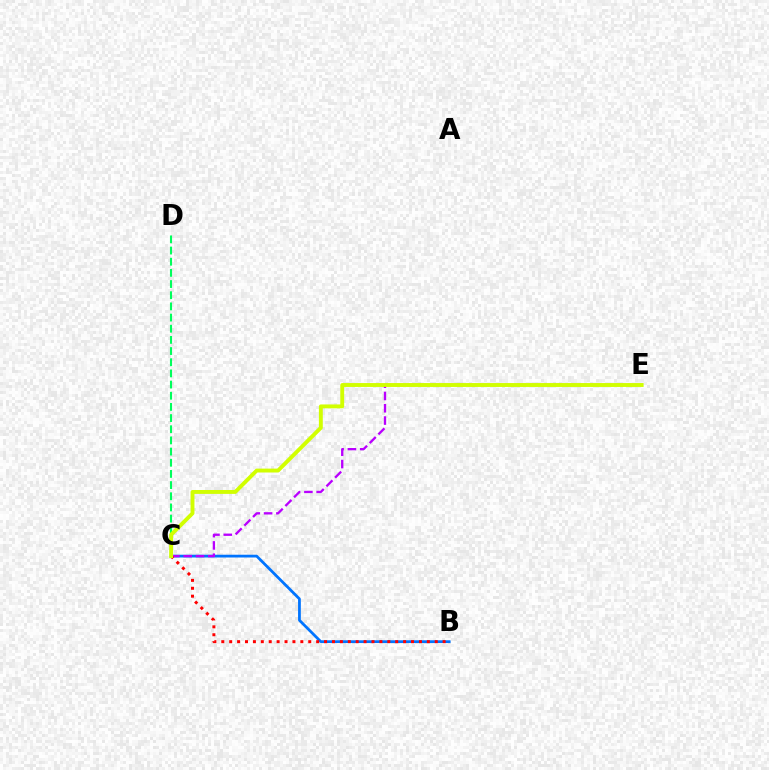{('C', 'D'): [{'color': '#00ff5c', 'line_style': 'dashed', 'thickness': 1.52}], ('B', 'C'): [{'color': '#0074ff', 'line_style': 'solid', 'thickness': 1.99}, {'color': '#ff0000', 'line_style': 'dotted', 'thickness': 2.15}], ('C', 'E'): [{'color': '#b900ff', 'line_style': 'dashed', 'thickness': 1.67}, {'color': '#d1ff00', 'line_style': 'solid', 'thickness': 2.8}]}